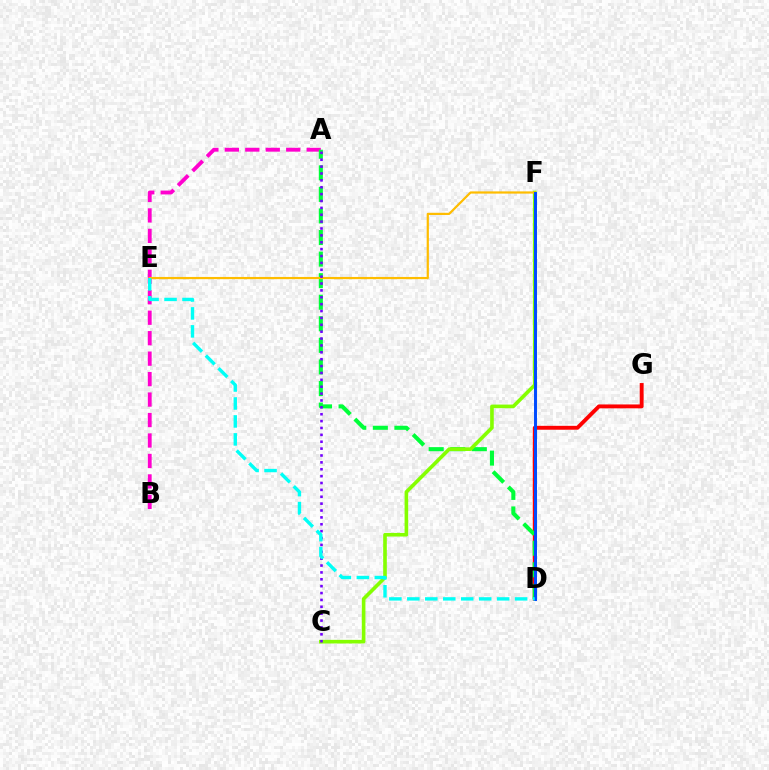{('D', 'G'): [{'color': '#ff0000', 'line_style': 'solid', 'thickness': 2.8}], ('A', 'B'): [{'color': '#ff00cf', 'line_style': 'dashed', 'thickness': 2.78}], ('A', 'D'): [{'color': '#00ff39', 'line_style': 'dashed', 'thickness': 2.93}], ('C', 'F'): [{'color': '#84ff00', 'line_style': 'solid', 'thickness': 2.61}], ('E', 'F'): [{'color': '#ffbd00', 'line_style': 'solid', 'thickness': 1.59}], ('A', 'C'): [{'color': '#7200ff', 'line_style': 'dotted', 'thickness': 1.87}], ('D', 'F'): [{'color': '#004bff', 'line_style': 'solid', 'thickness': 2.13}], ('D', 'E'): [{'color': '#00fff6', 'line_style': 'dashed', 'thickness': 2.44}]}